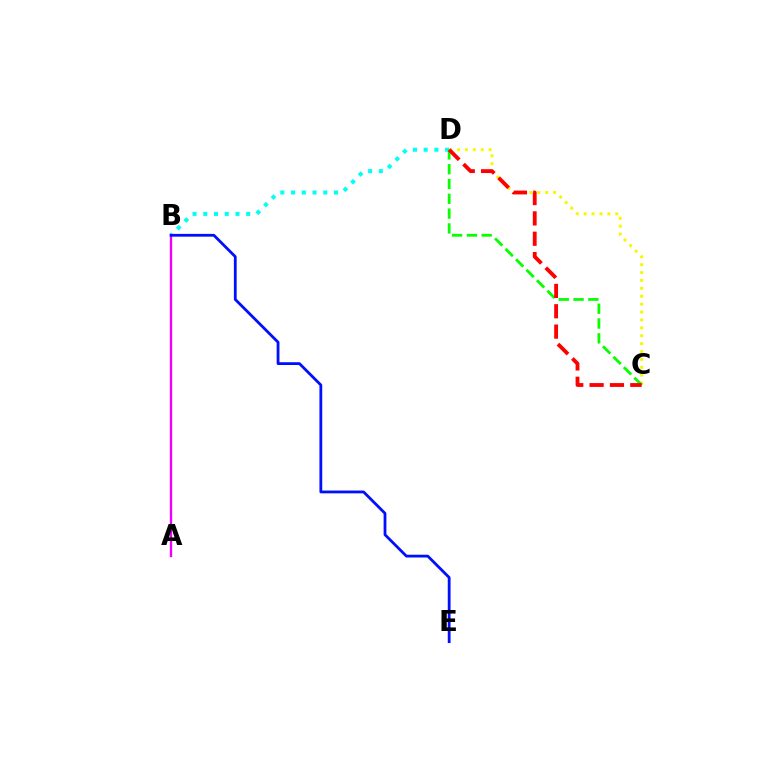{('C', 'D'): [{'color': '#fcf500', 'line_style': 'dotted', 'thickness': 2.14}, {'color': '#08ff00', 'line_style': 'dashed', 'thickness': 2.01}, {'color': '#ff0000', 'line_style': 'dashed', 'thickness': 2.76}], ('A', 'B'): [{'color': '#ee00ff', 'line_style': 'solid', 'thickness': 1.68}], ('B', 'D'): [{'color': '#00fff6', 'line_style': 'dotted', 'thickness': 2.92}], ('B', 'E'): [{'color': '#0010ff', 'line_style': 'solid', 'thickness': 2.01}]}